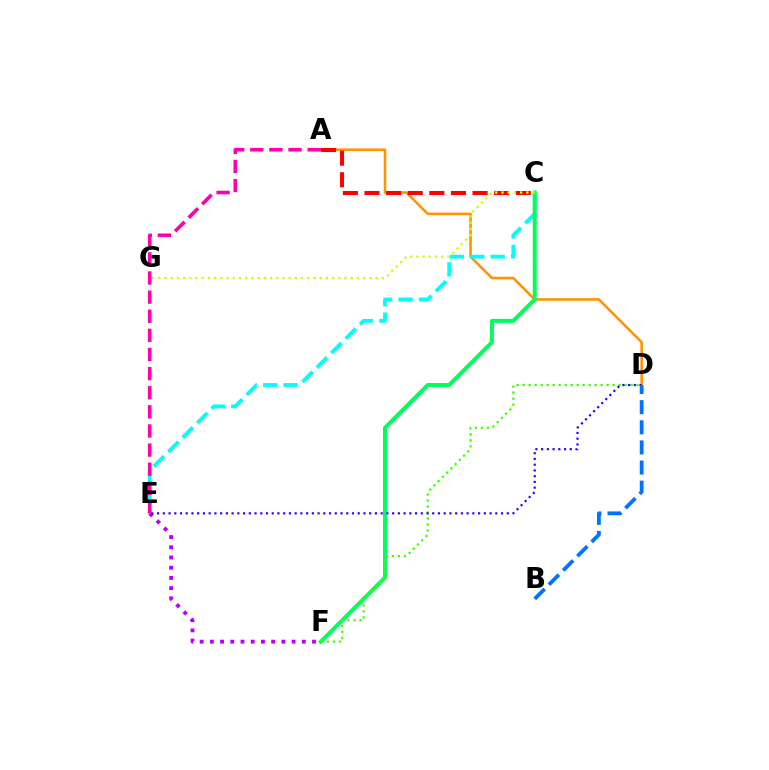{('A', 'D'): [{'color': '#ff9400', 'line_style': 'solid', 'thickness': 1.87}], ('C', 'E'): [{'color': '#00fff6', 'line_style': 'dashed', 'thickness': 2.77}], ('C', 'F'): [{'color': '#00ff5c', 'line_style': 'solid', 'thickness': 2.88}], ('D', 'F'): [{'color': '#3dff00', 'line_style': 'dotted', 'thickness': 1.63}], ('E', 'F'): [{'color': '#b900ff', 'line_style': 'dotted', 'thickness': 2.78}], ('A', 'C'): [{'color': '#ff0000', 'line_style': 'dashed', 'thickness': 2.94}], ('D', 'E'): [{'color': '#2500ff', 'line_style': 'dotted', 'thickness': 1.56}], ('B', 'D'): [{'color': '#0074ff', 'line_style': 'dashed', 'thickness': 2.73}], ('A', 'E'): [{'color': '#ff00ac', 'line_style': 'dashed', 'thickness': 2.6}], ('C', 'G'): [{'color': '#d1ff00', 'line_style': 'dotted', 'thickness': 1.69}]}